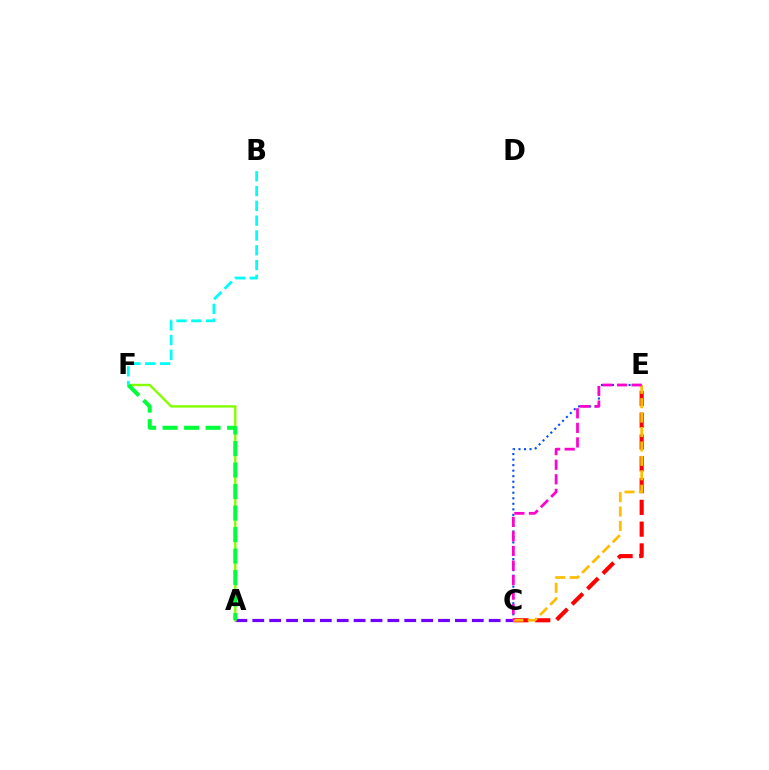{('C', 'E'): [{'color': '#004bff', 'line_style': 'dotted', 'thickness': 1.5}, {'color': '#ff0000', 'line_style': 'dashed', 'thickness': 2.96}, {'color': '#ffbd00', 'line_style': 'dashed', 'thickness': 1.96}, {'color': '#ff00cf', 'line_style': 'dashed', 'thickness': 1.98}], ('A', 'C'): [{'color': '#7200ff', 'line_style': 'dashed', 'thickness': 2.29}], ('A', 'F'): [{'color': '#84ff00', 'line_style': 'solid', 'thickness': 1.74}, {'color': '#00ff39', 'line_style': 'dashed', 'thickness': 2.92}], ('B', 'F'): [{'color': '#00fff6', 'line_style': 'dashed', 'thickness': 2.01}]}